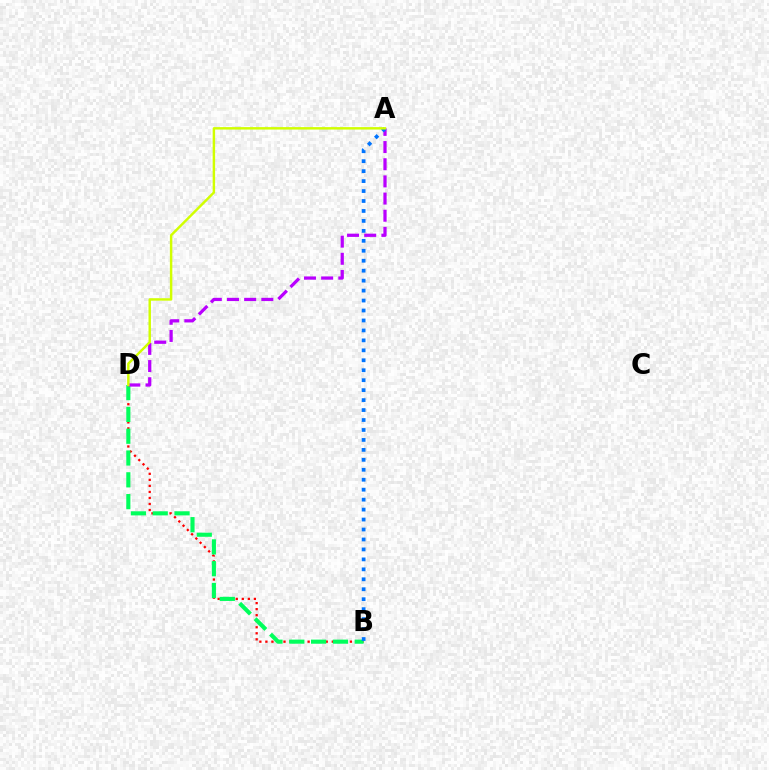{('B', 'D'): [{'color': '#ff0000', 'line_style': 'dotted', 'thickness': 1.64}, {'color': '#00ff5c', 'line_style': 'dashed', 'thickness': 2.96}], ('A', 'D'): [{'color': '#b900ff', 'line_style': 'dashed', 'thickness': 2.33}, {'color': '#d1ff00', 'line_style': 'solid', 'thickness': 1.76}], ('A', 'B'): [{'color': '#0074ff', 'line_style': 'dotted', 'thickness': 2.7}]}